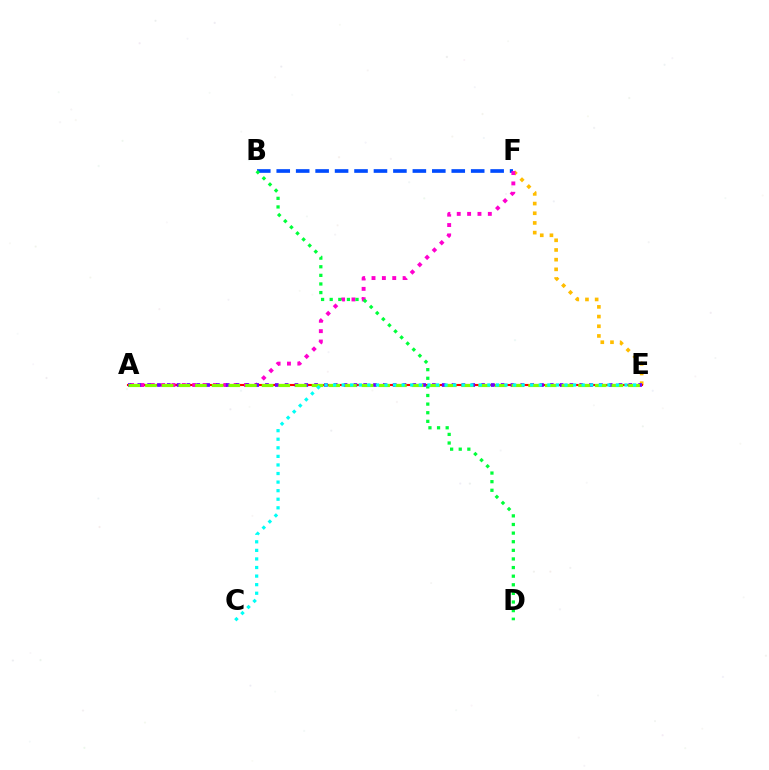{('E', 'F'): [{'color': '#ffbd00', 'line_style': 'dotted', 'thickness': 2.63}], ('A', 'E'): [{'color': '#ff0000', 'line_style': 'solid', 'thickness': 1.52}, {'color': '#7200ff', 'line_style': 'dotted', 'thickness': 2.67}, {'color': '#84ff00', 'line_style': 'dashed', 'thickness': 2.26}], ('B', 'F'): [{'color': '#004bff', 'line_style': 'dashed', 'thickness': 2.64}], ('A', 'F'): [{'color': '#ff00cf', 'line_style': 'dotted', 'thickness': 2.82}], ('B', 'D'): [{'color': '#00ff39', 'line_style': 'dotted', 'thickness': 2.34}], ('C', 'E'): [{'color': '#00fff6', 'line_style': 'dotted', 'thickness': 2.33}]}